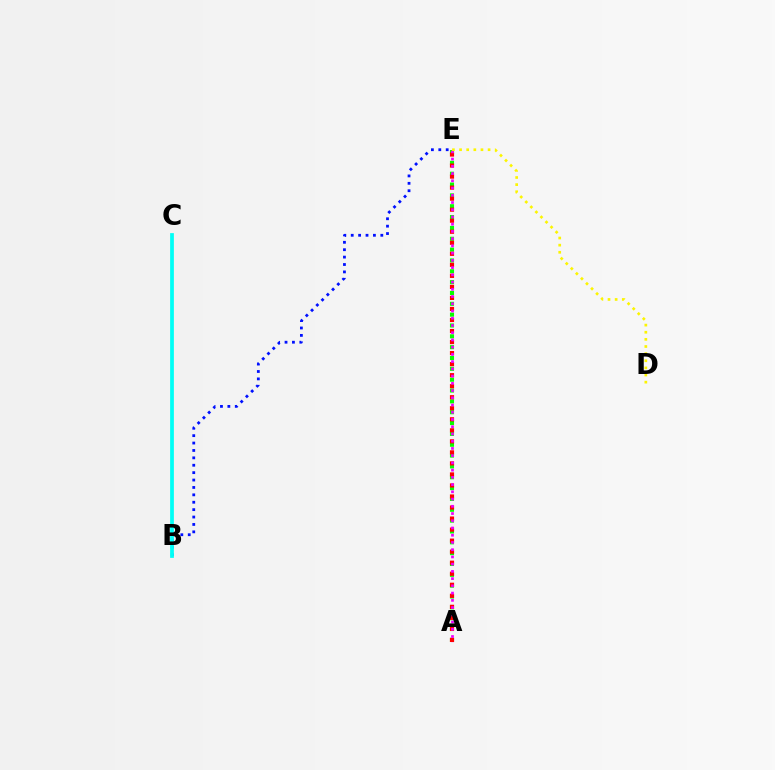{('B', 'E'): [{'color': '#0010ff', 'line_style': 'dotted', 'thickness': 2.01}], ('A', 'E'): [{'color': '#08ff00', 'line_style': 'dotted', 'thickness': 2.95}, {'color': '#ff0000', 'line_style': 'dotted', 'thickness': 3.0}, {'color': '#ee00ff', 'line_style': 'dotted', 'thickness': 1.97}], ('B', 'C'): [{'color': '#00fff6', 'line_style': 'solid', 'thickness': 2.7}], ('D', 'E'): [{'color': '#fcf500', 'line_style': 'dotted', 'thickness': 1.94}]}